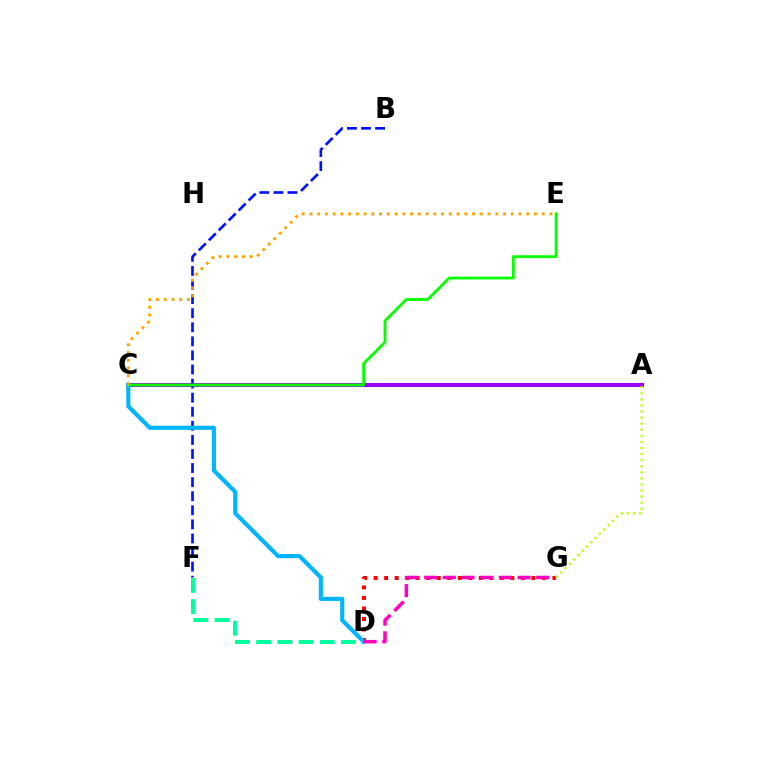{('D', 'G'): [{'color': '#ff0000', 'line_style': 'dotted', 'thickness': 2.86}, {'color': '#ff00bd', 'line_style': 'dashed', 'thickness': 2.54}], ('A', 'C'): [{'color': '#9b00ff', 'line_style': 'solid', 'thickness': 2.89}], ('D', 'F'): [{'color': '#00ff9d', 'line_style': 'dashed', 'thickness': 2.88}], ('B', 'F'): [{'color': '#0010ff', 'line_style': 'dashed', 'thickness': 1.91}], ('C', 'D'): [{'color': '#00b5ff', 'line_style': 'solid', 'thickness': 2.99}], ('C', 'E'): [{'color': '#08ff00', 'line_style': 'solid', 'thickness': 2.04}, {'color': '#ffa500', 'line_style': 'dotted', 'thickness': 2.1}], ('A', 'G'): [{'color': '#b3ff00', 'line_style': 'dotted', 'thickness': 1.65}]}